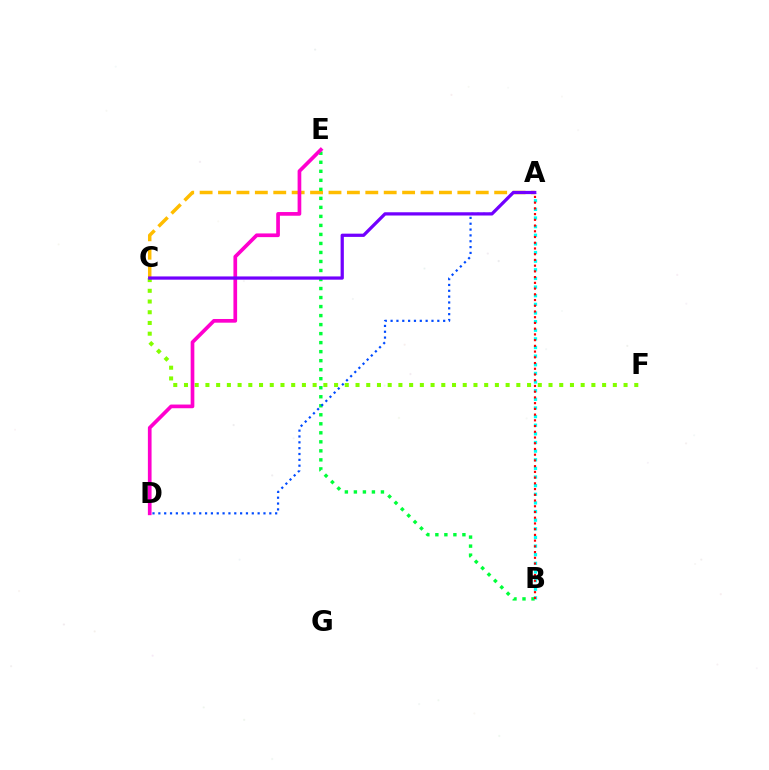{('C', 'F'): [{'color': '#84ff00', 'line_style': 'dotted', 'thickness': 2.91}], ('A', 'C'): [{'color': '#ffbd00', 'line_style': 'dashed', 'thickness': 2.5}, {'color': '#7200ff', 'line_style': 'solid', 'thickness': 2.34}], ('B', 'E'): [{'color': '#00ff39', 'line_style': 'dotted', 'thickness': 2.45}], ('A', 'D'): [{'color': '#004bff', 'line_style': 'dotted', 'thickness': 1.59}], ('A', 'B'): [{'color': '#00fff6', 'line_style': 'dotted', 'thickness': 2.35}, {'color': '#ff0000', 'line_style': 'dotted', 'thickness': 1.56}], ('D', 'E'): [{'color': '#ff00cf', 'line_style': 'solid', 'thickness': 2.66}]}